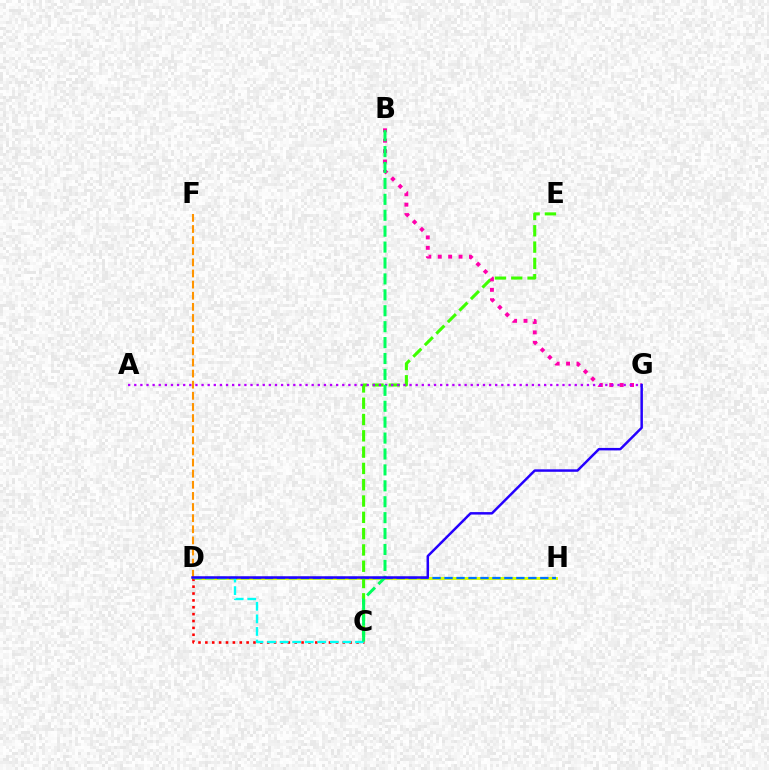{('D', 'H'): [{'color': '#d1ff00', 'line_style': 'solid', 'thickness': 2.11}, {'color': '#0074ff', 'line_style': 'dashed', 'thickness': 1.63}], ('C', 'E'): [{'color': '#3dff00', 'line_style': 'dashed', 'thickness': 2.21}], ('B', 'G'): [{'color': '#ff00ac', 'line_style': 'dotted', 'thickness': 2.83}], ('A', 'G'): [{'color': '#b900ff', 'line_style': 'dotted', 'thickness': 1.66}], ('C', 'D'): [{'color': '#ff0000', 'line_style': 'dotted', 'thickness': 1.87}, {'color': '#00fff6', 'line_style': 'dashed', 'thickness': 1.71}], ('D', 'F'): [{'color': '#ff9400', 'line_style': 'dashed', 'thickness': 1.51}], ('B', 'C'): [{'color': '#00ff5c', 'line_style': 'dashed', 'thickness': 2.16}], ('D', 'G'): [{'color': '#2500ff', 'line_style': 'solid', 'thickness': 1.78}]}